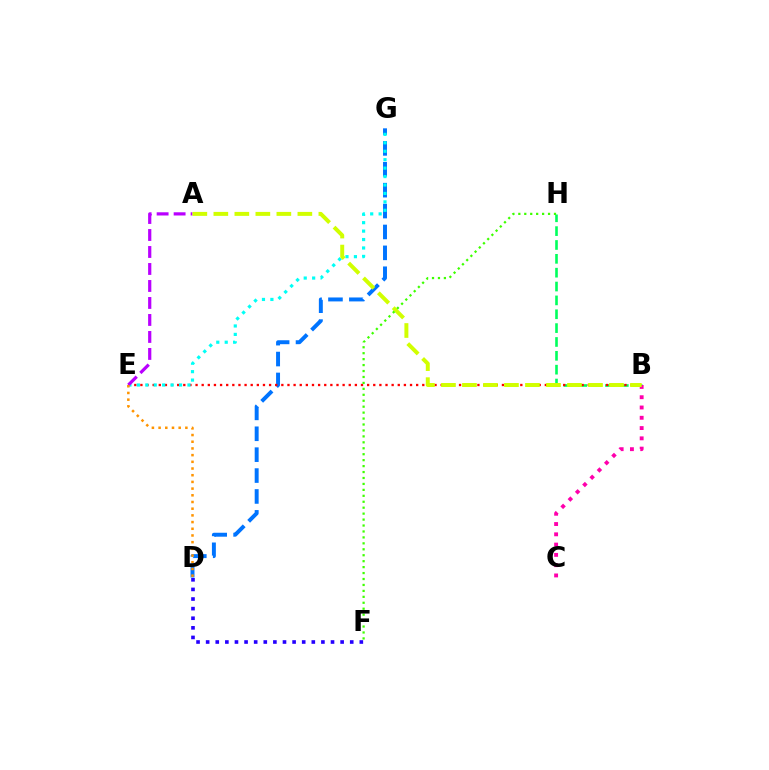{('B', 'H'): [{'color': '#00ff5c', 'line_style': 'dashed', 'thickness': 1.88}], ('D', 'F'): [{'color': '#2500ff', 'line_style': 'dotted', 'thickness': 2.61}], ('D', 'G'): [{'color': '#0074ff', 'line_style': 'dashed', 'thickness': 2.84}], ('B', 'E'): [{'color': '#ff0000', 'line_style': 'dotted', 'thickness': 1.66}], ('E', 'G'): [{'color': '#00fff6', 'line_style': 'dotted', 'thickness': 2.29}], ('B', 'C'): [{'color': '#ff00ac', 'line_style': 'dotted', 'thickness': 2.79}], ('A', 'E'): [{'color': '#b900ff', 'line_style': 'dashed', 'thickness': 2.31}], ('D', 'E'): [{'color': '#ff9400', 'line_style': 'dotted', 'thickness': 1.82}], ('A', 'B'): [{'color': '#d1ff00', 'line_style': 'dashed', 'thickness': 2.85}], ('F', 'H'): [{'color': '#3dff00', 'line_style': 'dotted', 'thickness': 1.61}]}